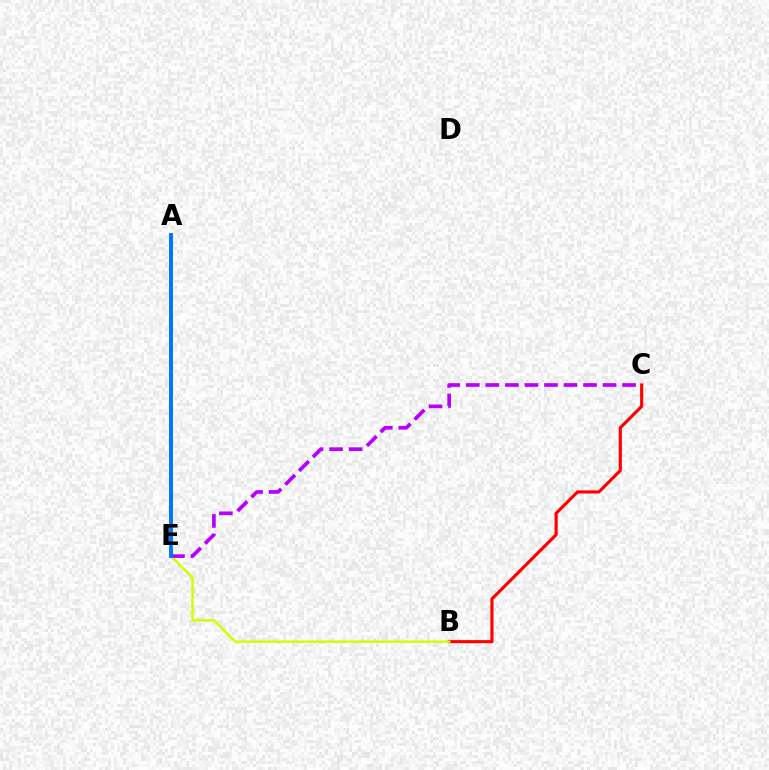{('B', 'C'): [{'color': '#ff0000', 'line_style': 'solid', 'thickness': 2.25}], ('B', 'E'): [{'color': '#d1ff00', 'line_style': 'solid', 'thickness': 1.76}], ('C', 'E'): [{'color': '#b900ff', 'line_style': 'dashed', 'thickness': 2.65}], ('A', 'E'): [{'color': '#00ff5c', 'line_style': 'dashed', 'thickness': 1.63}, {'color': '#0074ff', 'line_style': 'solid', 'thickness': 2.82}]}